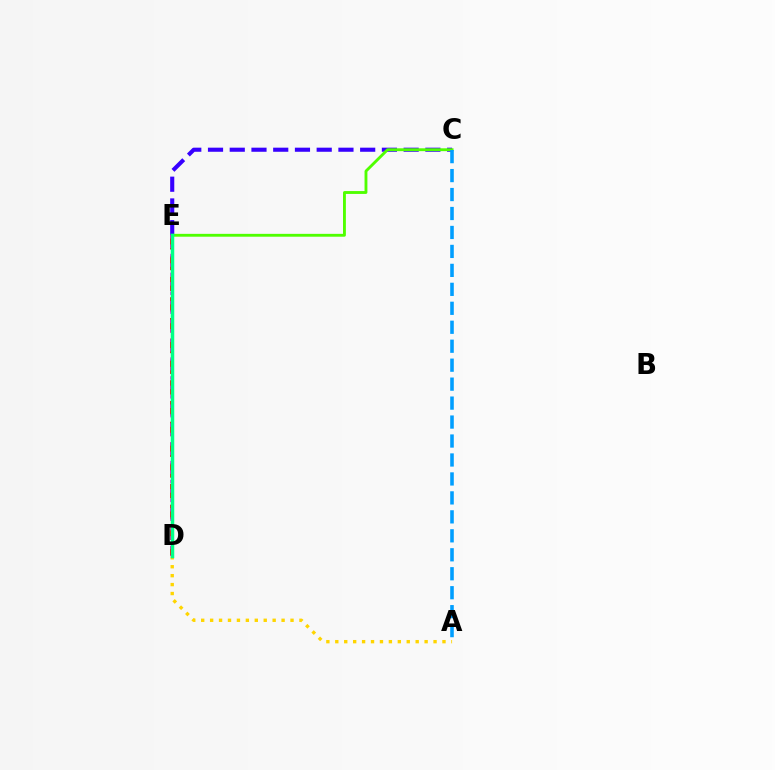{('C', 'E'): [{'color': '#3700ff', 'line_style': 'dashed', 'thickness': 2.95}, {'color': '#4fff00', 'line_style': 'solid', 'thickness': 2.06}], ('D', 'E'): [{'color': '#ff0000', 'line_style': 'dashed', 'thickness': 2.82}, {'color': '#ff00ed', 'line_style': 'dotted', 'thickness': 2.56}, {'color': '#00ff86', 'line_style': 'solid', 'thickness': 2.52}], ('A', 'C'): [{'color': '#009eff', 'line_style': 'dashed', 'thickness': 2.58}], ('A', 'D'): [{'color': '#ffd500', 'line_style': 'dotted', 'thickness': 2.43}]}